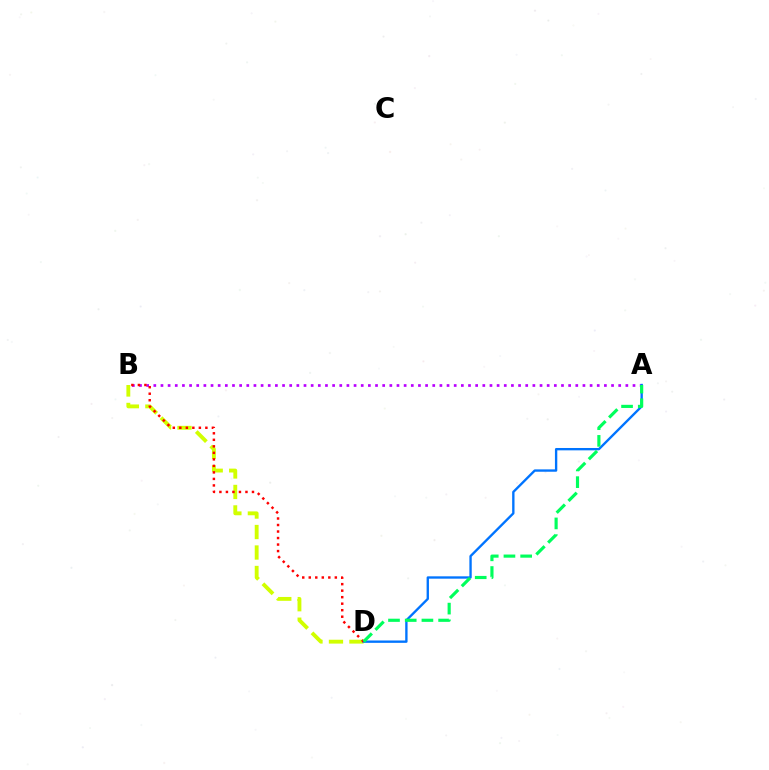{('B', 'D'): [{'color': '#d1ff00', 'line_style': 'dashed', 'thickness': 2.78}, {'color': '#ff0000', 'line_style': 'dotted', 'thickness': 1.77}], ('A', 'B'): [{'color': '#b900ff', 'line_style': 'dotted', 'thickness': 1.94}], ('A', 'D'): [{'color': '#0074ff', 'line_style': 'solid', 'thickness': 1.69}, {'color': '#00ff5c', 'line_style': 'dashed', 'thickness': 2.27}]}